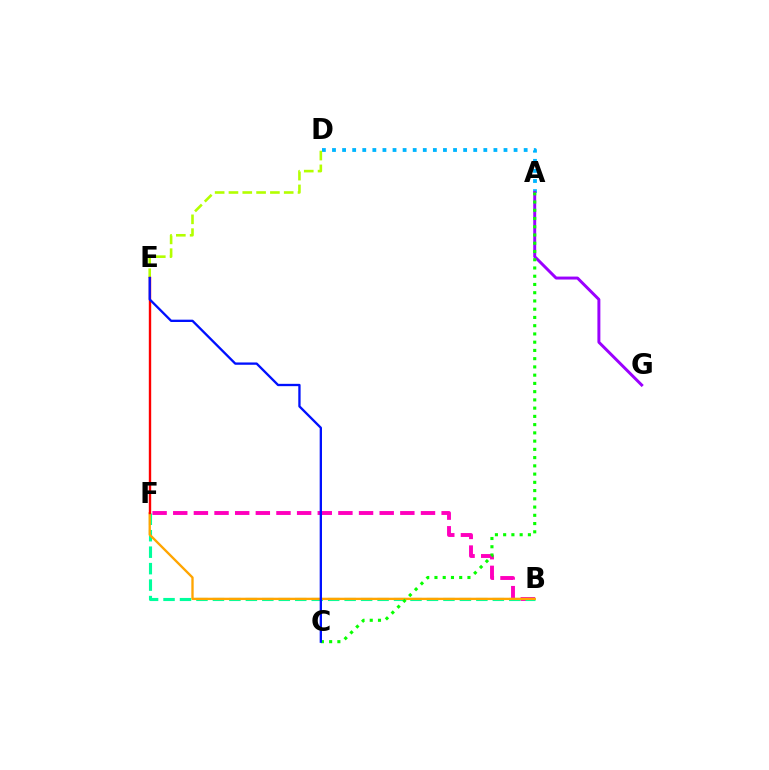{('B', 'F'): [{'color': '#ff00bd', 'line_style': 'dashed', 'thickness': 2.8}, {'color': '#00ff9d', 'line_style': 'dashed', 'thickness': 2.24}, {'color': '#ffa500', 'line_style': 'solid', 'thickness': 1.68}], ('A', 'D'): [{'color': '#00b5ff', 'line_style': 'dotted', 'thickness': 2.74}], ('A', 'G'): [{'color': '#9b00ff', 'line_style': 'solid', 'thickness': 2.13}], ('D', 'E'): [{'color': '#b3ff00', 'line_style': 'dashed', 'thickness': 1.88}], ('E', 'F'): [{'color': '#ff0000', 'line_style': 'solid', 'thickness': 1.72}], ('A', 'C'): [{'color': '#08ff00', 'line_style': 'dotted', 'thickness': 2.24}], ('C', 'E'): [{'color': '#0010ff', 'line_style': 'solid', 'thickness': 1.67}]}